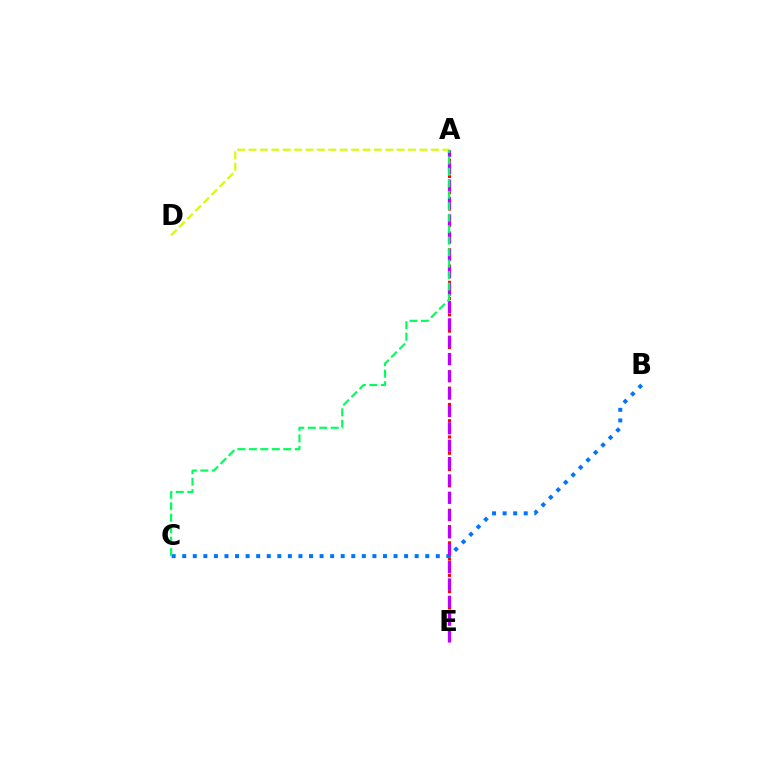{('A', 'E'): [{'color': '#ff0000', 'line_style': 'dotted', 'thickness': 2.21}, {'color': '#b900ff', 'line_style': 'dashed', 'thickness': 2.36}], ('B', 'C'): [{'color': '#0074ff', 'line_style': 'dotted', 'thickness': 2.87}], ('A', 'D'): [{'color': '#d1ff00', 'line_style': 'dashed', 'thickness': 1.55}], ('A', 'C'): [{'color': '#00ff5c', 'line_style': 'dashed', 'thickness': 1.56}]}